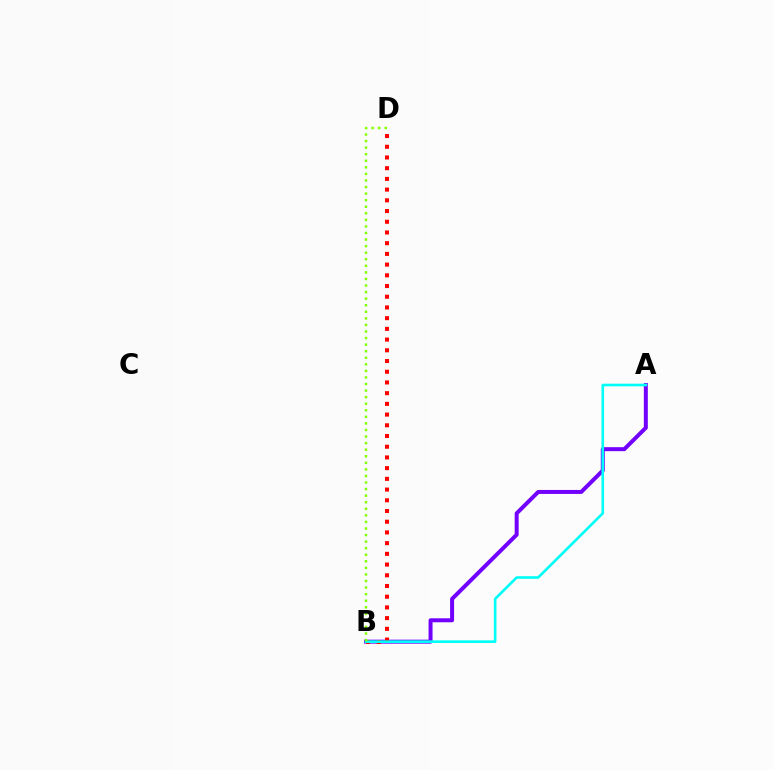{('A', 'B'): [{'color': '#7200ff', 'line_style': 'solid', 'thickness': 2.87}, {'color': '#00fff6', 'line_style': 'solid', 'thickness': 1.9}], ('B', 'D'): [{'color': '#ff0000', 'line_style': 'dotted', 'thickness': 2.91}, {'color': '#84ff00', 'line_style': 'dotted', 'thickness': 1.78}]}